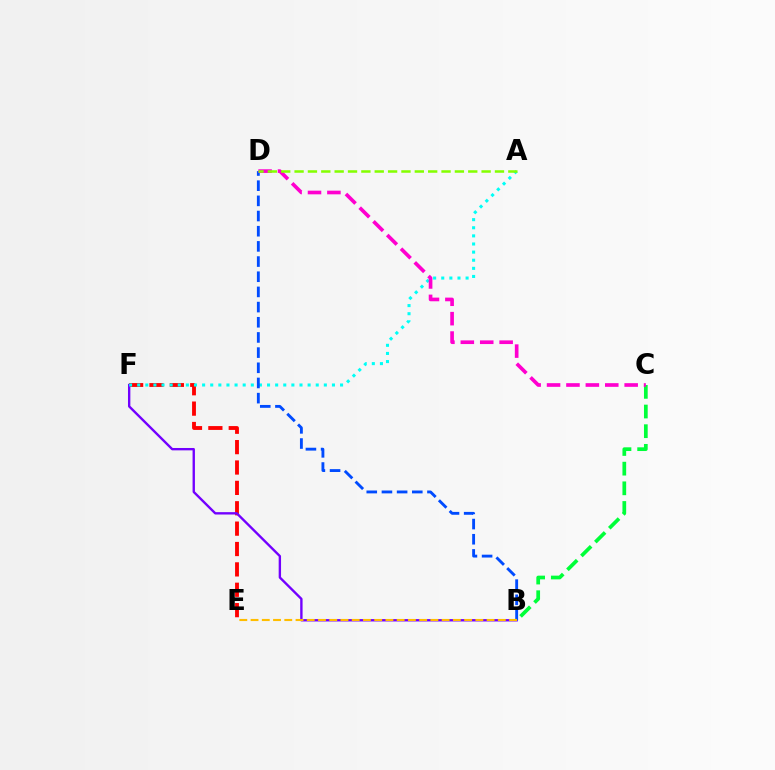{('B', 'C'): [{'color': '#00ff39', 'line_style': 'dashed', 'thickness': 2.67}], ('E', 'F'): [{'color': '#ff0000', 'line_style': 'dashed', 'thickness': 2.77}], ('B', 'F'): [{'color': '#7200ff', 'line_style': 'solid', 'thickness': 1.71}], ('A', 'F'): [{'color': '#00fff6', 'line_style': 'dotted', 'thickness': 2.2}], ('B', 'D'): [{'color': '#004bff', 'line_style': 'dashed', 'thickness': 2.06}], ('C', 'D'): [{'color': '#ff00cf', 'line_style': 'dashed', 'thickness': 2.64}], ('B', 'E'): [{'color': '#ffbd00', 'line_style': 'dashed', 'thickness': 1.53}], ('A', 'D'): [{'color': '#84ff00', 'line_style': 'dashed', 'thickness': 1.81}]}